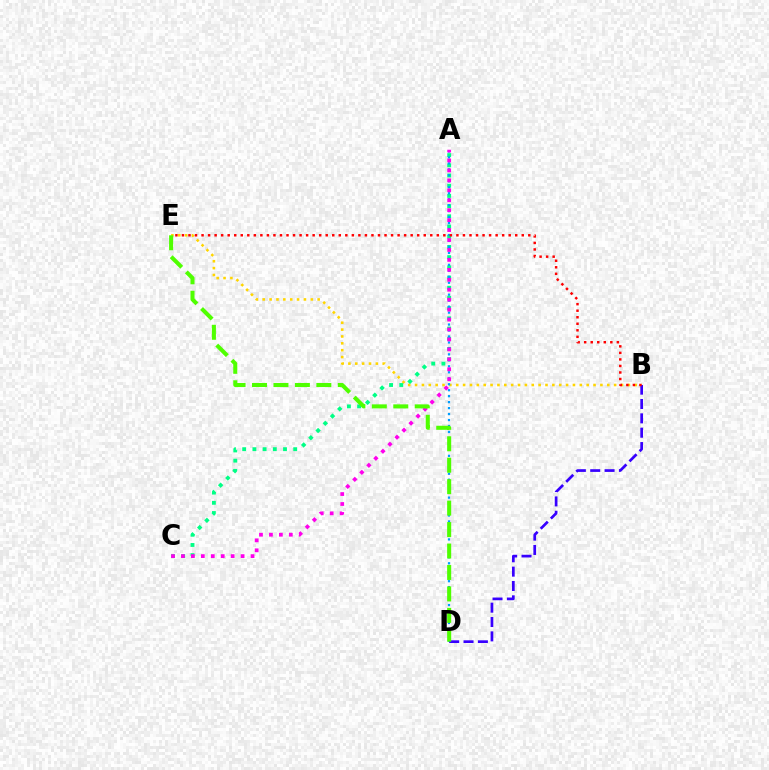{('B', 'E'): [{'color': '#ffd500', 'line_style': 'dotted', 'thickness': 1.87}, {'color': '#ff0000', 'line_style': 'dotted', 'thickness': 1.78}], ('A', 'C'): [{'color': '#00ff86', 'line_style': 'dotted', 'thickness': 2.77}, {'color': '#ff00ed', 'line_style': 'dotted', 'thickness': 2.7}], ('A', 'D'): [{'color': '#009eff', 'line_style': 'dotted', 'thickness': 1.62}], ('B', 'D'): [{'color': '#3700ff', 'line_style': 'dashed', 'thickness': 1.95}], ('D', 'E'): [{'color': '#4fff00', 'line_style': 'dashed', 'thickness': 2.91}]}